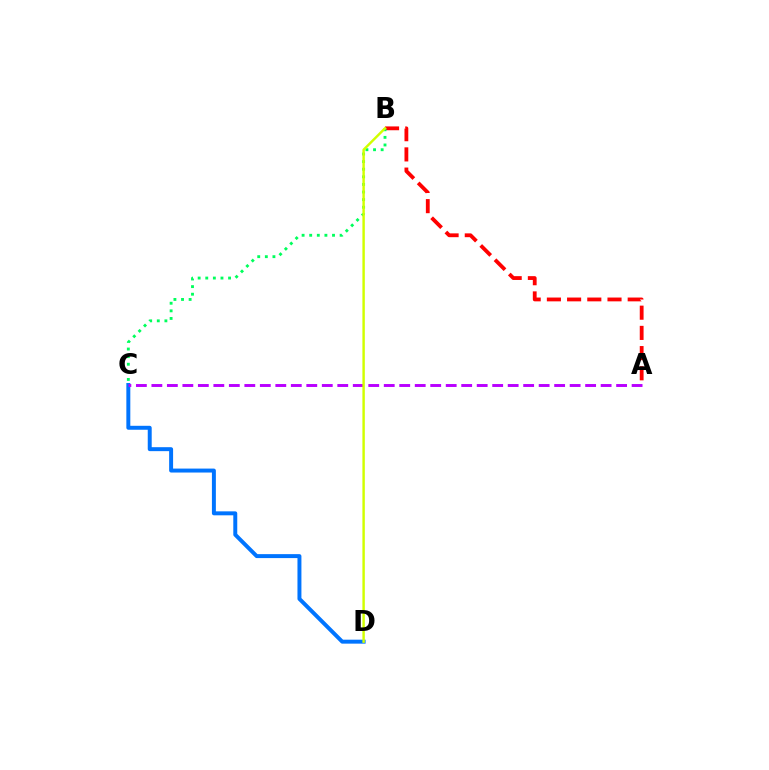{('A', 'B'): [{'color': '#ff0000', 'line_style': 'dashed', 'thickness': 2.74}], ('B', 'C'): [{'color': '#00ff5c', 'line_style': 'dotted', 'thickness': 2.07}], ('C', 'D'): [{'color': '#0074ff', 'line_style': 'solid', 'thickness': 2.85}], ('A', 'C'): [{'color': '#b900ff', 'line_style': 'dashed', 'thickness': 2.1}], ('B', 'D'): [{'color': '#d1ff00', 'line_style': 'solid', 'thickness': 1.75}]}